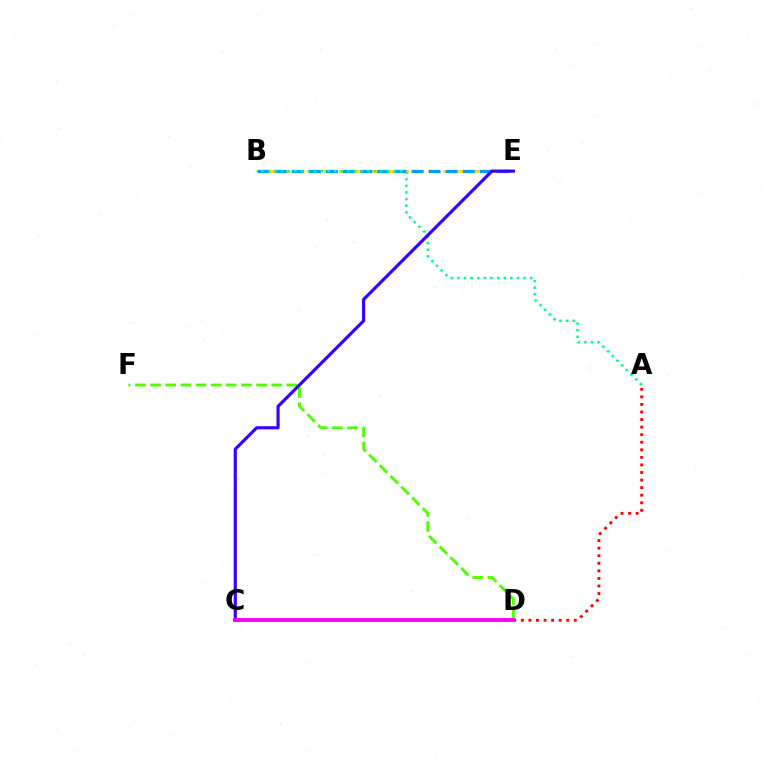{('D', 'F'): [{'color': '#4fff00', 'line_style': 'dashed', 'thickness': 2.06}], ('B', 'E'): [{'color': '#ffd500', 'line_style': 'dashed', 'thickness': 2.03}, {'color': '#009eff', 'line_style': 'dashed', 'thickness': 2.32}], ('A', 'D'): [{'color': '#ff0000', 'line_style': 'dotted', 'thickness': 2.06}], ('A', 'B'): [{'color': '#00ff86', 'line_style': 'dotted', 'thickness': 1.8}], ('C', 'E'): [{'color': '#3700ff', 'line_style': 'solid', 'thickness': 2.27}], ('C', 'D'): [{'color': '#ff00ed', 'line_style': 'solid', 'thickness': 2.8}]}